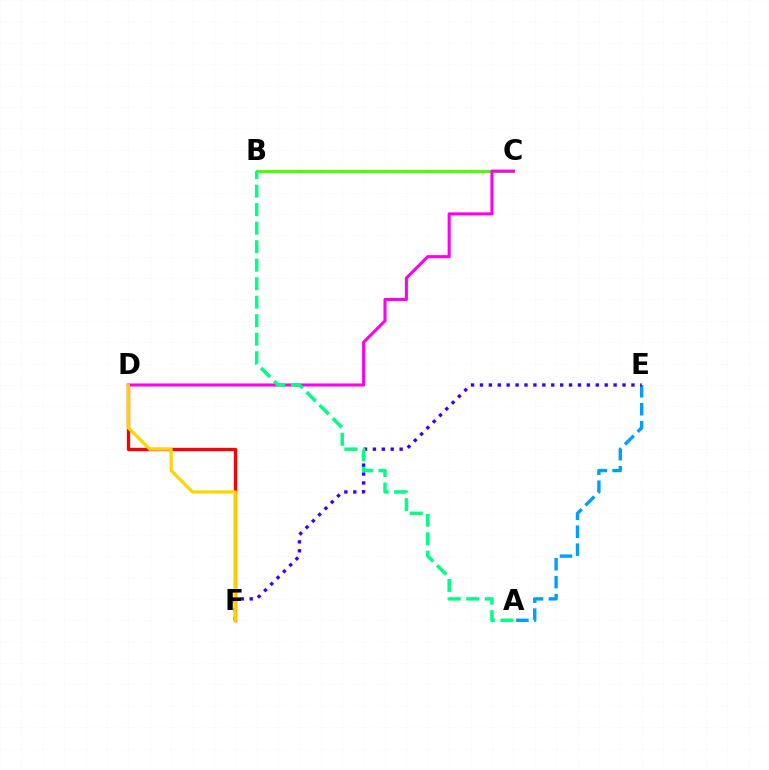{('D', 'F'): [{'color': '#ff0000', 'line_style': 'solid', 'thickness': 2.4}, {'color': '#ffd500', 'line_style': 'solid', 'thickness': 2.32}], ('A', 'E'): [{'color': '#009eff', 'line_style': 'dashed', 'thickness': 2.44}], ('E', 'F'): [{'color': '#3700ff', 'line_style': 'dotted', 'thickness': 2.42}], ('B', 'C'): [{'color': '#4fff00', 'line_style': 'solid', 'thickness': 2.18}], ('C', 'D'): [{'color': '#ff00ed', 'line_style': 'solid', 'thickness': 2.21}], ('A', 'B'): [{'color': '#00ff86', 'line_style': 'dashed', 'thickness': 2.51}]}